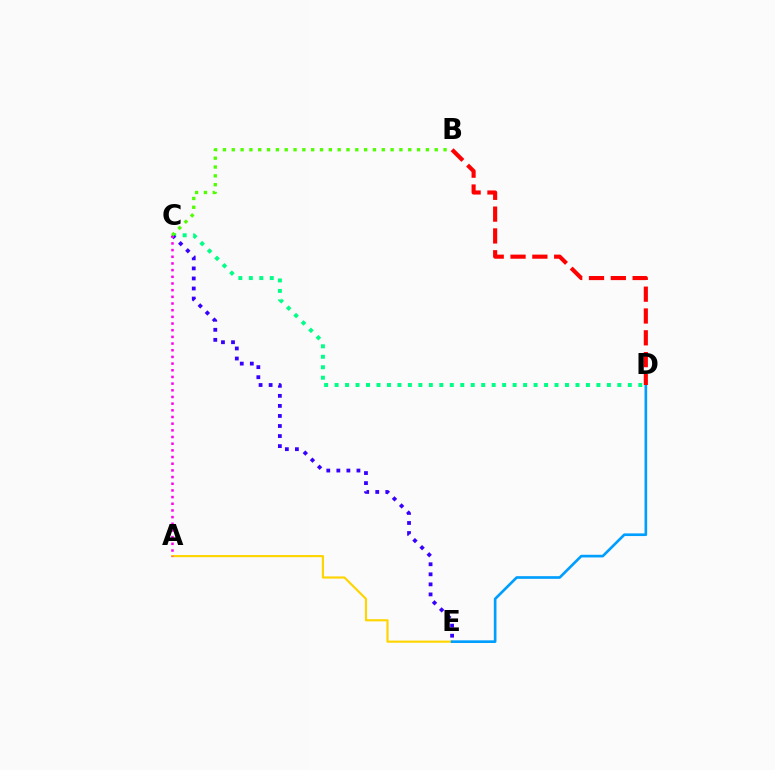{('C', 'D'): [{'color': '#00ff86', 'line_style': 'dotted', 'thickness': 2.85}], ('C', 'E'): [{'color': '#3700ff', 'line_style': 'dotted', 'thickness': 2.73}], ('A', 'E'): [{'color': '#ffd500', 'line_style': 'solid', 'thickness': 1.55}], ('D', 'E'): [{'color': '#009eff', 'line_style': 'solid', 'thickness': 1.91}], ('B', 'D'): [{'color': '#ff0000', 'line_style': 'dashed', 'thickness': 2.96}], ('A', 'C'): [{'color': '#ff00ed', 'line_style': 'dotted', 'thickness': 1.81}], ('B', 'C'): [{'color': '#4fff00', 'line_style': 'dotted', 'thickness': 2.4}]}